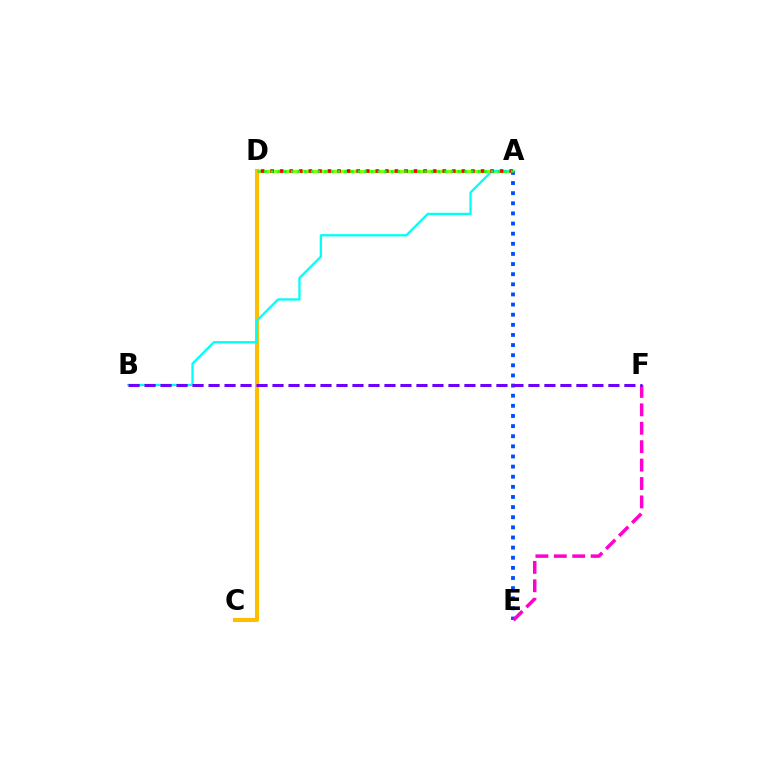{('A', 'D'): [{'color': '#84ff00', 'line_style': 'solid', 'thickness': 2.44}, {'color': '#ff0000', 'line_style': 'dotted', 'thickness': 2.6}, {'color': '#00ff39', 'line_style': 'dotted', 'thickness': 1.81}], ('A', 'E'): [{'color': '#004bff', 'line_style': 'dotted', 'thickness': 2.75}], ('C', 'D'): [{'color': '#ffbd00', 'line_style': 'solid', 'thickness': 2.92}], ('A', 'B'): [{'color': '#00fff6', 'line_style': 'solid', 'thickness': 1.64}], ('E', 'F'): [{'color': '#ff00cf', 'line_style': 'dashed', 'thickness': 2.5}], ('B', 'F'): [{'color': '#7200ff', 'line_style': 'dashed', 'thickness': 2.17}]}